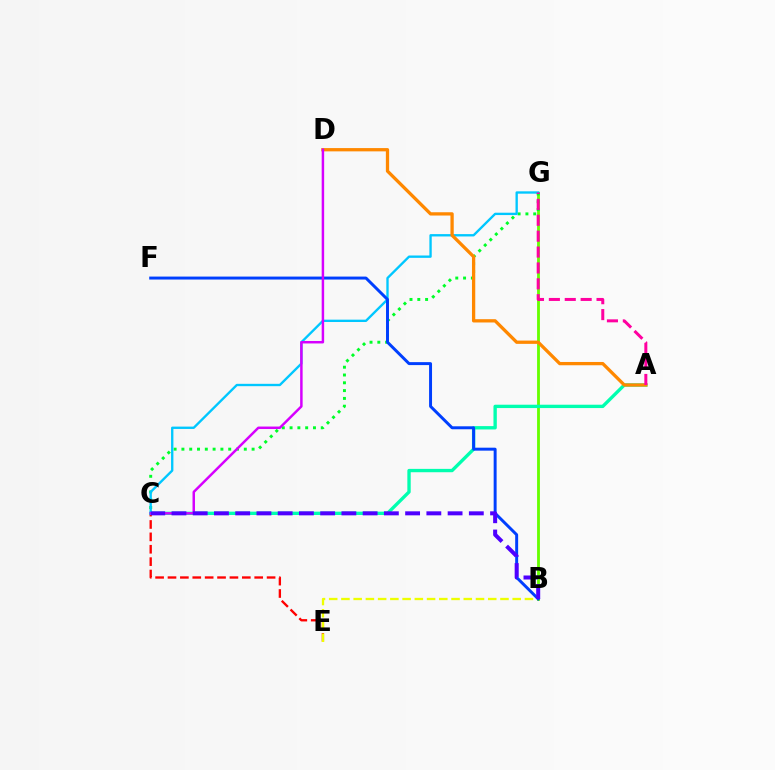{('C', 'E'): [{'color': '#ff0000', 'line_style': 'dashed', 'thickness': 1.68}], ('B', 'E'): [{'color': '#eeff00', 'line_style': 'dashed', 'thickness': 1.66}], ('B', 'G'): [{'color': '#66ff00', 'line_style': 'solid', 'thickness': 2.04}], ('A', 'C'): [{'color': '#00ffaf', 'line_style': 'solid', 'thickness': 2.41}], ('C', 'G'): [{'color': '#00ff27', 'line_style': 'dotted', 'thickness': 2.12}, {'color': '#00c7ff', 'line_style': 'solid', 'thickness': 1.69}], ('A', 'D'): [{'color': '#ff8800', 'line_style': 'solid', 'thickness': 2.36}], ('B', 'F'): [{'color': '#003fff', 'line_style': 'solid', 'thickness': 2.13}], ('A', 'G'): [{'color': '#ff00a0', 'line_style': 'dashed', 'thickness': 2.16}], ('C', 'D'): [{'color': '#d600ff', 'line_style': 'solid', 'thickness': 1.78}], ('B', 'C'): [{'color': '#4f00ff', 'line_style': 'dashed', 'thickness': 2.89}]}